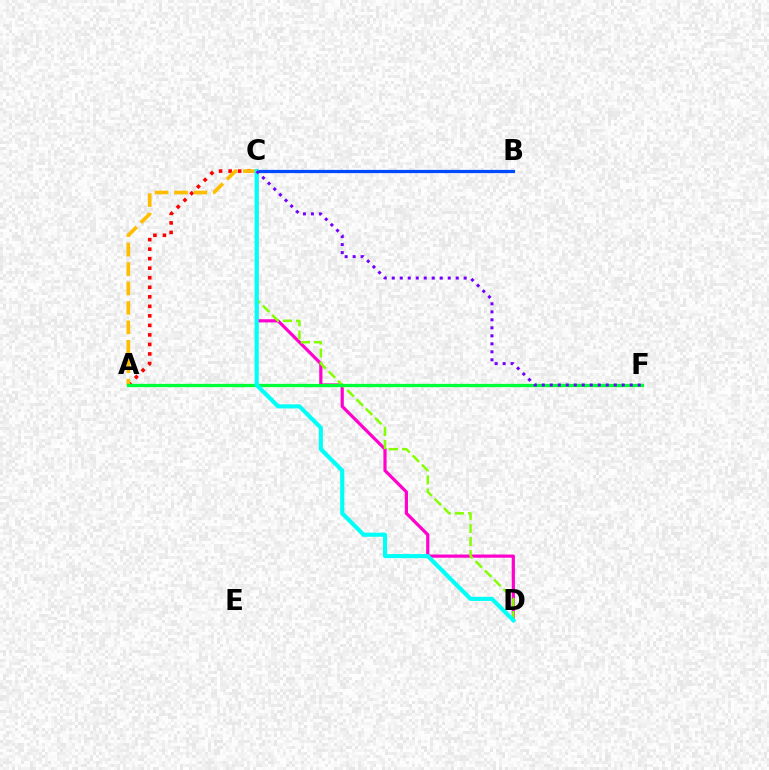{('A', 'C'): [{'color': '#ff0000', 'line_style': 'dotted', 'thickness': 2.59}, {'color': '#ffbd00', 'line_style': 'dashed', 'thickness': 2.64}], ('B', 'C'): [{'color': '#004bff', 'line_style': 'solid', 'thickness': 2.32}], ('C', 'D'): [{'color': '#ff00cf', 'line_style': 'solid', 'thickness': 2.3}, {'color': '#84ff00', 'line_style': 'dashed', 'thickness': 1.78}, {'color': '#00fff6', 'line_style': 'solid', 'thickness': 2.96}], ('A', 'F'): [{'color': '#00ff39', 'line_style': 'solid', 'thickness': 2.37}], ('C', 'F'): [{'color': '#7200ff', 'line_style': 'dotted', 'thickness': 2.17}]}